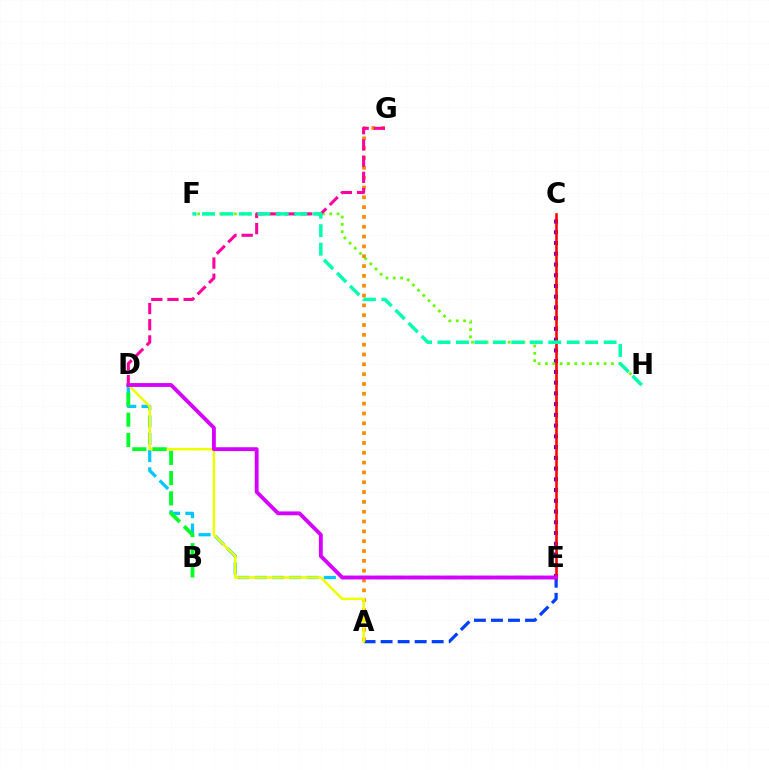{('A', 'E'): [{'color': '#003fff', 'line_style': 'dashed', 'thickness': 2.31}], ('D', 'E'): [{'color': '#00c7ff', 'line_style': 'dashed', 'thickness': 2.35}, {'color': '#d600ff', 'line_style': 'solid', 'thickness': 2.77}], ('C', 'E'): [{'color': '#4f00ff', 'line_style': 'dotted', 'thickness': 2.92}, {'color': '#ff0000', 'line_style': 'solid', 'thickness': 1.85}], ('A', 'G'): [{'color': '#ff8800', 'line_style': 'dotted', 'thickness': 2.67}], ('A', 'D'): [{'color': '#eeff00', 'line_style': 'solid', 'thickness': 1.82}], ('B', 'D'): [{'color': '#00ff27', 'line_style': 'dashed', 'thickness': 2.75}], ('F', 'H'): [{'color': '#66ff00', 'line_style': 'dotted', 'thickness': 1.99}, {'color': '#00ffaf', 'line_style': 'dashed', 'thickness': 2.51}], ('D', 'G'): [{'color': '#ff00a0', 'line_style': 'dashed', 'thickness': 2.2}]}